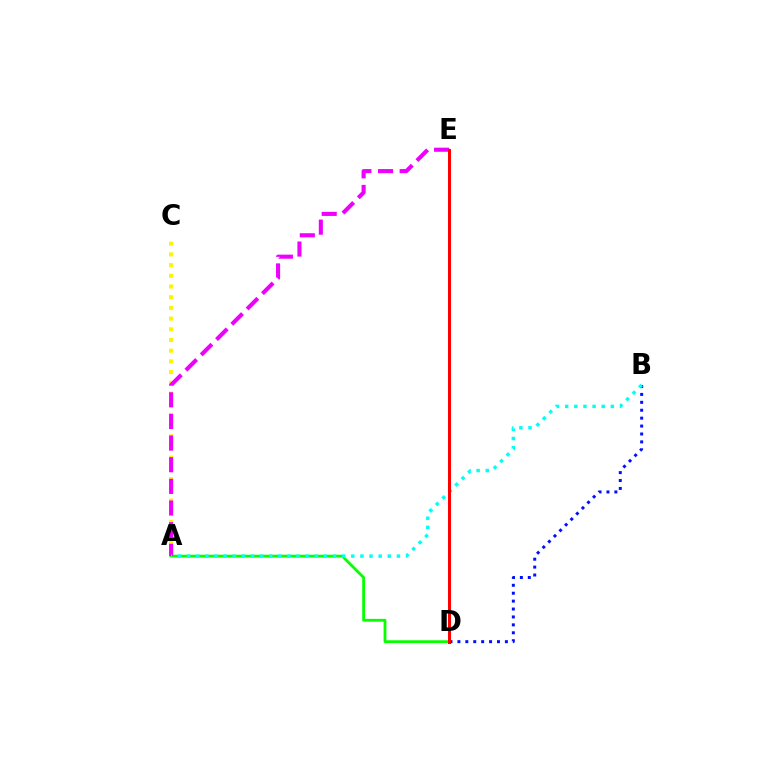{('A', 'C'): [{'color': '#fcf500', 'line_style': 'dotted', 'thickness': 2.91}], ('A', 'D'): [{'color': '#08ff00', 'line_style': 'solid', 'thickness': 2.01}], ('B', 'D'): [{'color': '#0010ff', 'line_style': 'dotted', 'thickness': 2.15}], ('A', 'E'): [{'color': '#ee00ff', 'line_style': 'dashed', 'thickness': 2.94}], ('A', 'B'): [{'color': '#00fff6', 'line_style': 'dotted', 'thickness': 2.48}], ('D', 'E'): [{'color': '#ff0000', 'line_style': 'solid', 'thickness': 2.18}]}